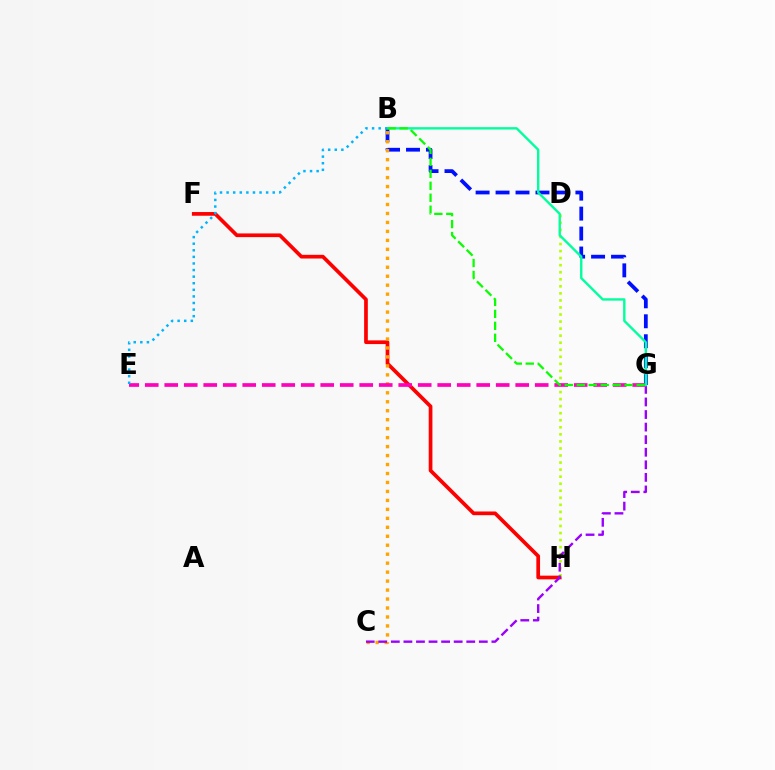{('B', 'G'): [{'color': '#0010ff', 'line_style': 'dashed', 'thickness': 2.71}, {'color': '#00ff9d', 'line_style': 'solid', 'thickness': 1.71}, {'color': '#08ff00', 'line_style': 'dashed', 'thickness': 1.63}], ('F', 'H'): [{'color': '#ff0000', 'line_style': 'solid', 'thickness': 2.66}], ('B', 'C'): [{'color': '#ffa500', 'line_style': 'dotted', 'thickness': 2.44}], ('D', 'H'): [{'color': '#b3ff00', 'line_style': 'dotted', 'thickness': 1.92}], ('C', 'G'): [{'color': '#9b00ff', 'line_style': 'dashed', 'thickness': 1.71}], ('E', 'G'): [{'color': '#ff00bd', 'line_style': 'dashed', 'thickness': 2.65}], ('B', 'E'): [{'color': '#00b5ff', 'line_style': 'dotted', 'thickness': 1.79}]}